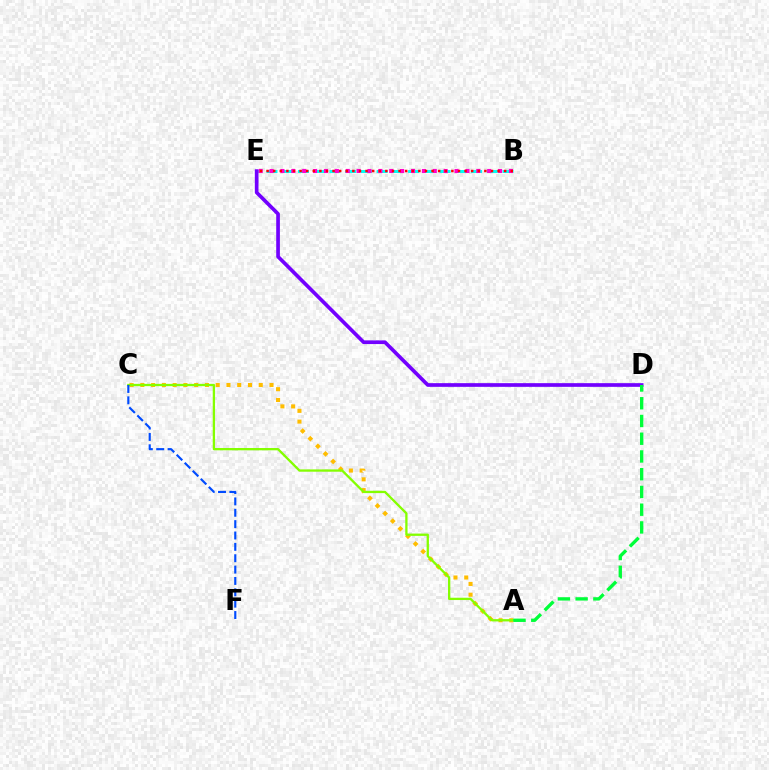{('B', 'E'): [{'color': '#00fff6', 'line_style': 'dashed', 'thickness': 2.14}, {'color': '#ff00cf', 'line_style': 'dotted', 'thickness': 2.96}, {'color': '#ff0000', 'line_style': 'dotted', 'thickness': 1.79}], ('A', 'C'): [{'color': '#ffbd00', 'line_style': 'dotted', 'thickness': 2.92}, {'color': '#84ff00', 'line_style': 'solid', 'thickness': 1.66}], ('D', 'E'): [{'color': '#7200ff', 'line_style': 'solid', 'thickness': 2.65}], ('C', 'F'): [{'color': '#004bff', 'line_style': 'dashed', 'thickness': 1.54}], ('A', 'D'): [{'color': '#00ff39', 'line_style': 'dashed', 'thickness': 2.41}]}